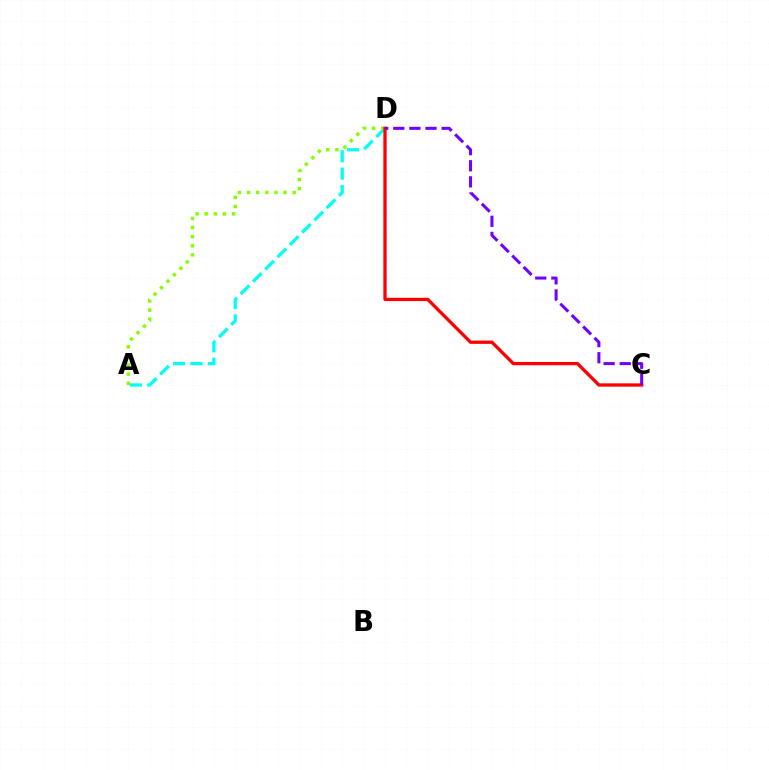{('A', 'D'): [{'color': '#00fff6', 'line_style': 'dashed', 'thickness': 2.36}, {'color': '#84ff00', 'line_style': 'dotted', 'thickness': 2.48}], ('C', 'D'): [{'color': '#ff0000', 'line_style': 'solid', 'thickness': 2.37}, {'color': '#7200ff', 'line_style': 'dashed', 'thickness': 2.19}]}